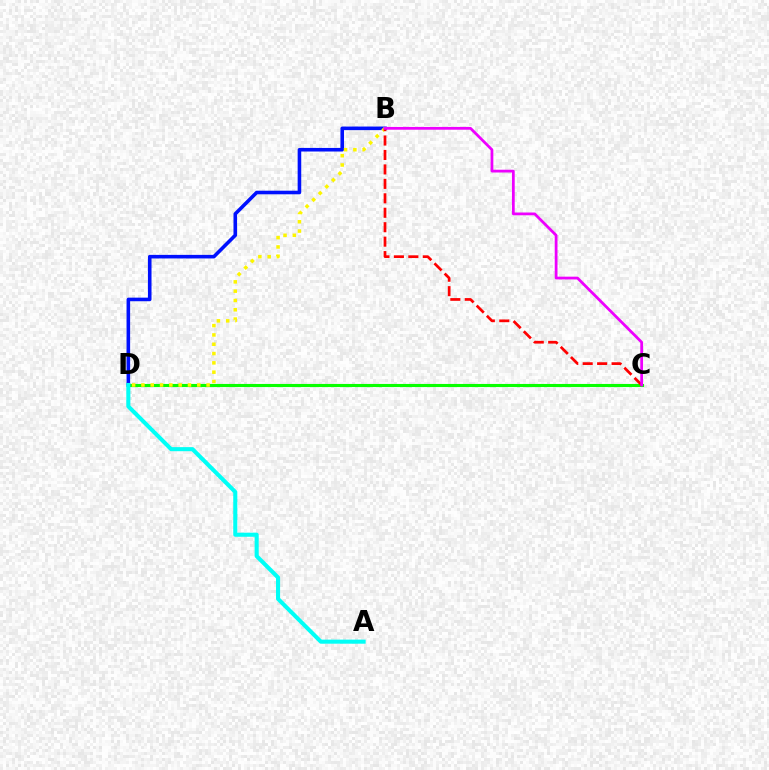{('C', 'D'): [{'color': '#08ff00', 'line_style': 'solid', 'thickness': 2.24}], ('B', 'D'): [{'color': '#0010ff', 'line_style': 'solid', 'thickness': 2.58}, {'color': '#fcf500', 'line_style': 'dotted', 'thickness': 2.53}], ('A', 'D'): [{'color': '#00fff6', 'line_style': 'solid', 'thickness': 2.93}], ('B', 'C'): [{'color': '#ff0000', 'line_style': 'dashed', 'thickness': 1.96}, {'color': '#ee00ff', 'line_style': 'solid', 'thickness': 2.0}]}